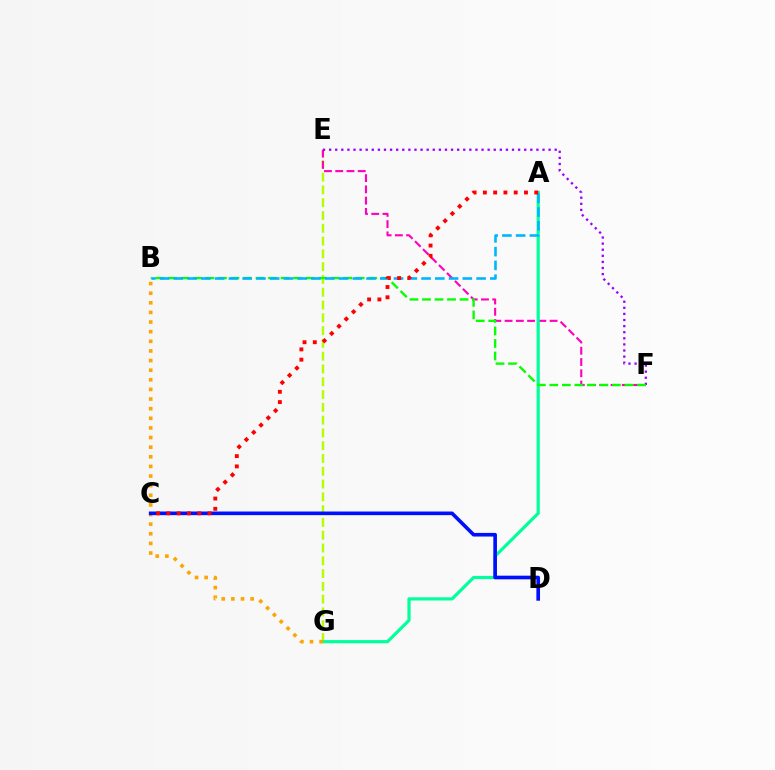{('E', 'G'): [{'color': '#b3ff00', 'line_style': 'dashed', 'thickness': 1.74}], ('E', 'F'): [{'color': '#ff00bd', 'line_style': 'dashed', 'thickness': 1.53}, {'color': '#9b00ff', 'line_style': 'dotted', 'thickness': 1.66}], ('A', 'G'): [{'color': '#00ff9d', 'line_style': 'solid', 'thickness': 2.3}], ('B', 'F'): [{'color': '#08ff00', 'line_style': 'dashed', 'thickness': 1.7}], ('B', 'G'): [{'color': '#ffa500', 'line_style': 'dotted', 'thickness': 2.61}], ('C', 'D'): [{'color': '#0010ff', 'line_style': 'solid', 'thickness': 2.62}], ('A', 'B'): [{'color': '#00b5ff', 'line_style': 'dashed', 'thickness': 1.87}], ('A', 'C'): [{'color': '#ff0000', 'line_style': 'dotted', 'thickness': 2.79}]}